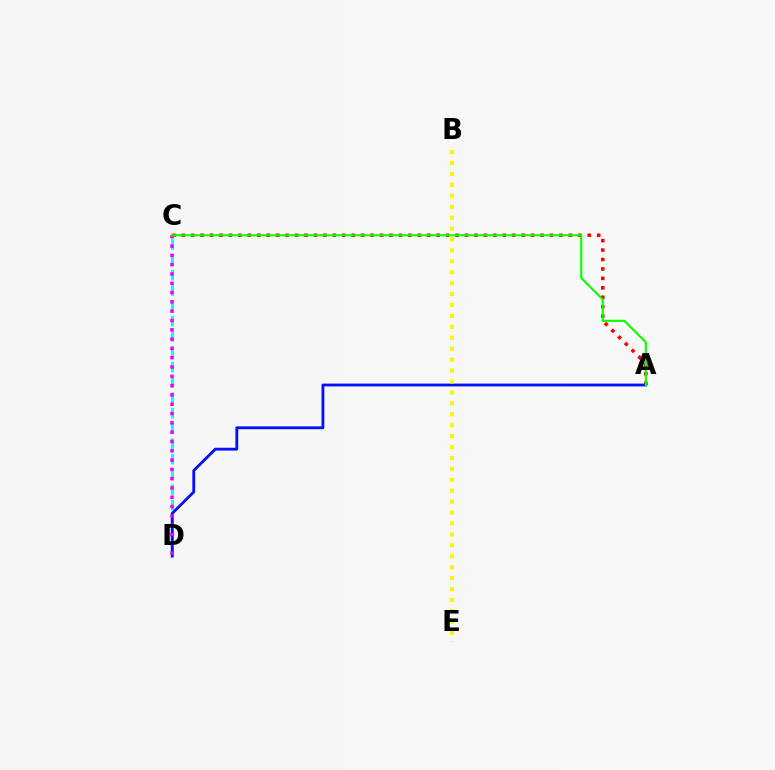{('C', 'D'): [{'color': '#00fff6', 'line_style': 'dashed', 'thickness': 2.08}, {'color': '#ee00ff', 'line_style': 'dotted', 'thickness': 2.53}], ('A', 'C'): [{'color': '#ff0000', 'line_style': 'dotted', 'thickness': 2.57}, {'color': '#08ff00', 'line_style': 'solid', 'thickness': 1.53}], ('A', 'D'): [{'color': '#0010ff', 'line_style': 'solid', 'thickness': 2.03}], ('B', 'E'): [{'color': '#fcf500', 'line_style': 'dotted', 'thickness': 2.97}]}